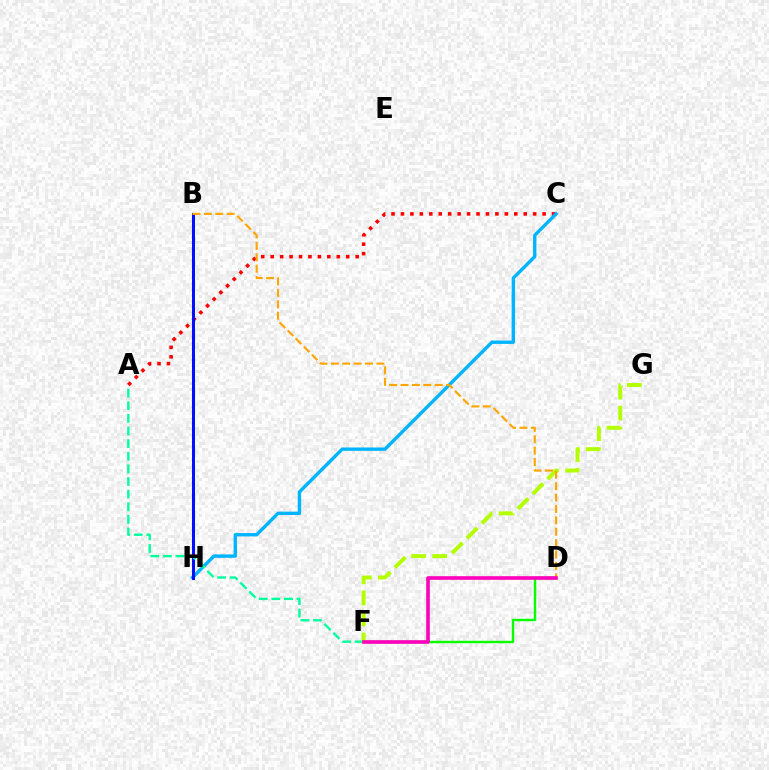{('B', 'H'): [{'color': '#9b00ff', 'line_style': 'dotted', 'thickness': 1.59}, {'color': '#0010ff', 'line_style': 'solid', 'thickness': 2.15}], ('A', 'C'): [{'color': '#ff0000', 'line_style': 'dotted', 'thickness': 2.57}], ('C', 'H'): [{'color': '#00b5ff', 'line_style': 'solid', 'thickness': 2.43}], ('D', 'F'): [{'color': '#08ff00', 'line_style': 'solid', 'thickness': 1.74}, {'color': '#ff00bd', 'line_style': 'solid', 'thickness': 2.61}], ('A', 'F'): [{'color': '#00ff9d', 'line_style': 'dashed', 'thickness': 1.71}], ('F', 'G'): [{'color': '#b3ff00', 'line_style': 'dashed', 'thickness': 2.86}], ('B', 'D'): [{'color': '#ffa500', 'line_style': 'dashed', 'thickness': 1.55}]}